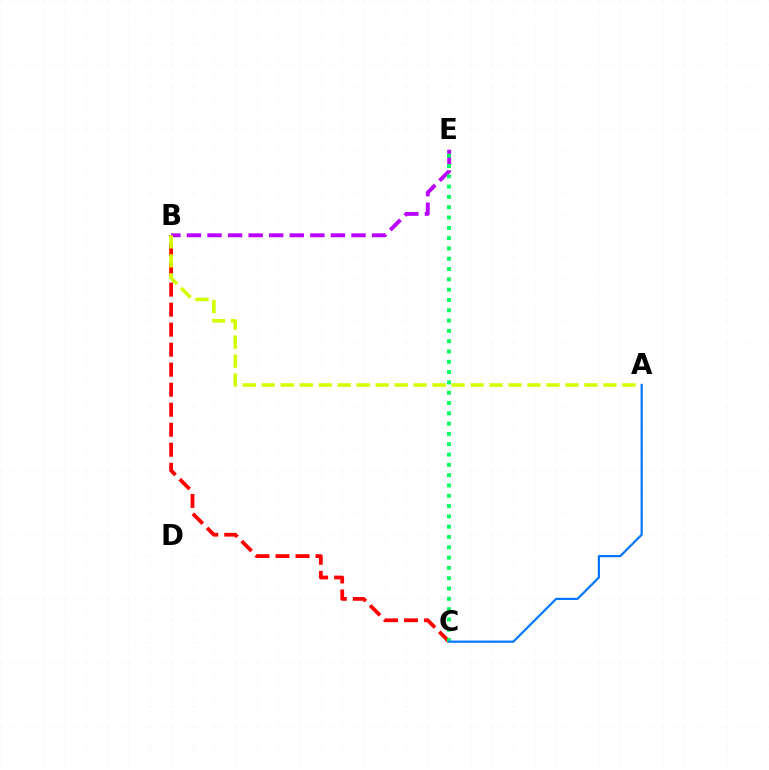{('B', 'C'): [{'color': '#ff0000', 'line_style': 'dashed', 'thickness': 2.72}], ('B', 'E'): [{'color': '#b900ff', 'line_style': 'dashed', 'thickness': 2.79}], ('A', 'B'): [{'color': '#d1ff00', 'line_style': 'dashed', 'thickness': 2.58}], ('C', 'E'): [{'color': '#00ff5c', 'line_style': 'dotted', 'thickness': 2.8}], ('A', 'C'): [{'color': '#0074ff', 'line_style': 'solid', 'thickness': 1.56}]}